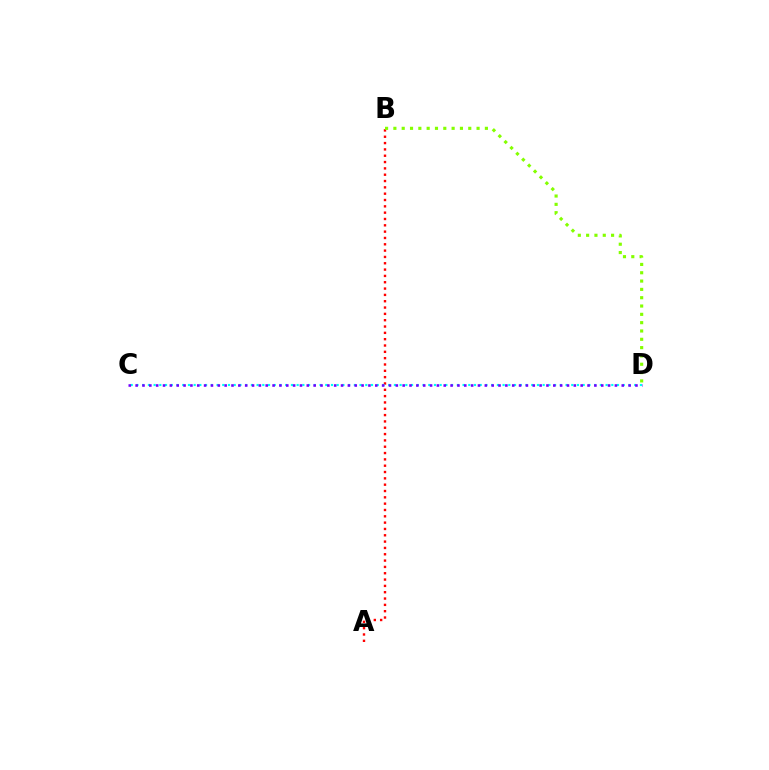{('A', 'B'): [{'color': '#ff0000', 'line_style': 'dotted', 'thickness': 1.72}], ('C', 'D'): [{'color': '#00fff6', 'line_style': 'dotted', 'thickness': 1.55}, {'color': '#7200ff', 'line_style': 'dotted', 'thickness': 1.86}], ('B', 'D'): [{'color': '#84ff00', 'line_style': 'dotted', 'thickness': 2.26}]}